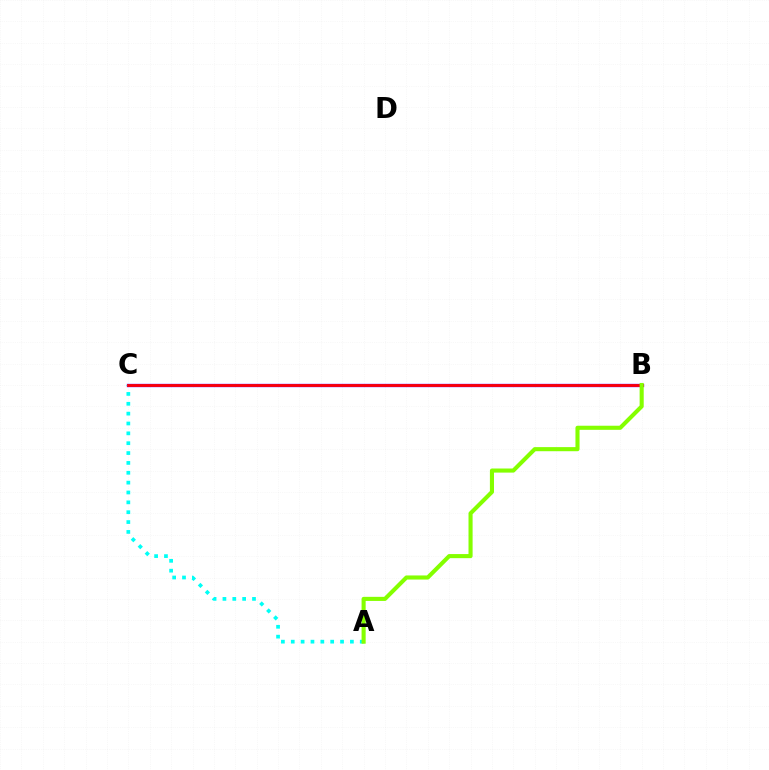{('B', 'C'): [{'color': '#7200ff', 'line_style': 'solid', 'thickness': 2.4}, {'color': '#ff0000', 'line_style': 'solid', 'thickness': 1.98}], ('A', 'C'): [{'color': '#00fff6', 'line_style': 'dotted', 'thickness': 2.68}], ('A', 'B'): [{'color': '#84ff00', 'line_style': 'solid', 'thickness': 2.95}]}